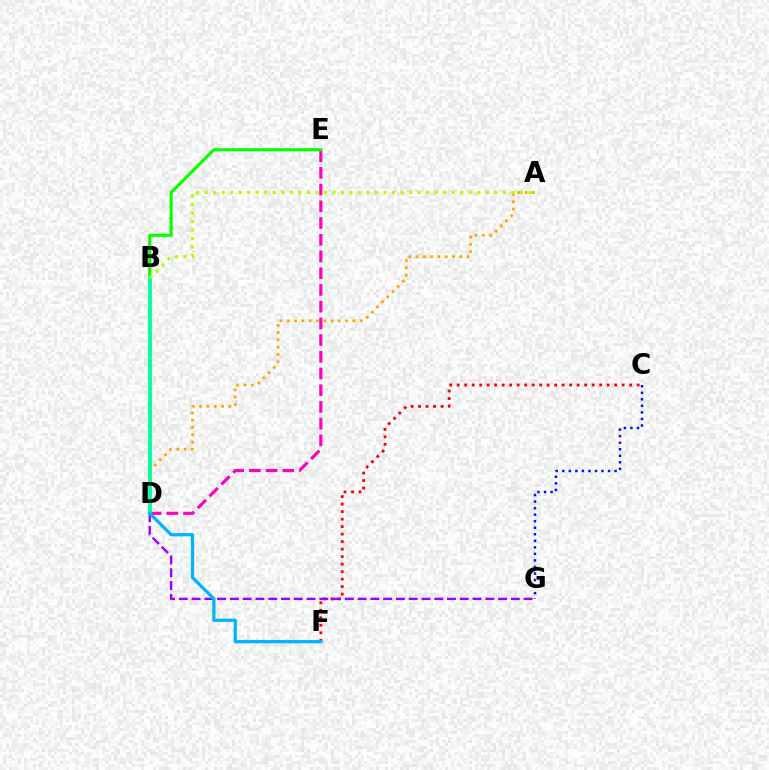{('C', 'F'): [{'color': '#ff0000', 'line_style': 'dotted', 'thickness': 2.04}], ('D', 'E'): [{'color': '#ff00bd', 'line_style': 'dashed', 'thickness': 2.27}], ('C', 'G'): [{'color': '#0010ff', 'line_style': 'dotted', 'thickness': 1.78}], ('D', 'G'): [{'color': '#9b00ff', 'line_style': 'dashed', 'thickness': 1.73}], ('B', 'E'): [{'color': '#08ff00', 'line_style': 'solid', 'thickness': 2.23}], ('A', 'D'): [{'color': '#ffa500', 'line_style': 'dotted', 'thickness': 1.98}], ('B', 'D'): [{'color': '#00ff9d', 'line_style': 'solid', 'thickness': 2.77}], ('A', 'B'): [{'color': '#b3ff00', 'line_style': 'dotted', 'thickness': 2.32}], ('D', 'F'): [{'color': '#00b5ff', 'line_style': 'solid', 'thickness': 2.35}]}